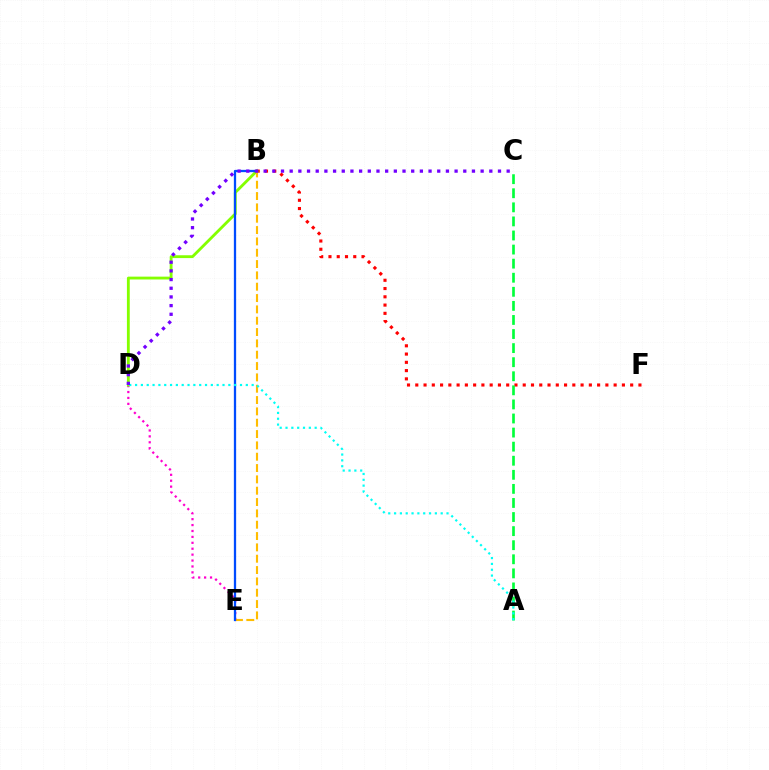{('D', 'E'): [{'color': '#ff00cf', 'line_style': 'dotted', 'thickness': 1.61}], ('B', 'F'): [{'color': '#ff0000', 'line_style': 'dotted', 'thickness': 2.25}], ('A', 'C'): [{'color': '#00ff39', 'line_style': 'dashed', 'thickness': 1.91}], ('B', 'D'): [{'color': '#84ff00', 'line_style': 'solid', 'thickness': 2.04}], ('B', 'E'): [{'color': '#ffbd00', 'line_style': 'dashed', 'thickness': 1.54}, {'color': '#004bff', 'line_style': 'solid', 'thickness': 1.64}], ('A', 'D'): [{'color': '#00fff6', 'line_style': 'dotted', 'thickness': 1.58}], ('C', 'D'): [{'color': '#7200ff', 'line_style': 'dotted', 'thickness': 2.36}]}